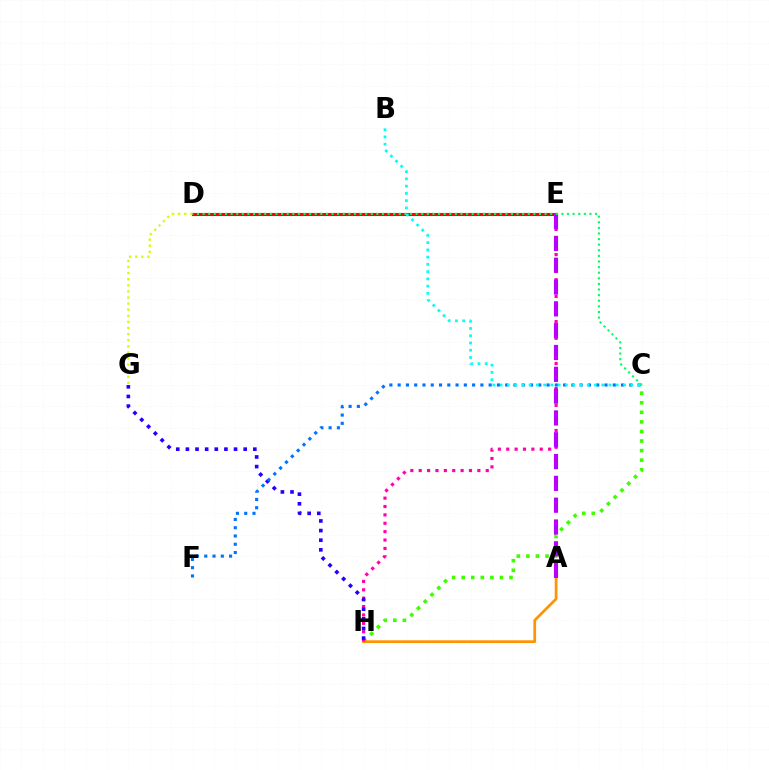{('C', 'H'): [{'color': '#3dff00', 'line_style': 'dotted', 'thickness': 2.6}], ('A', 'H'): [{'color': '#ff9400', 'line_style': 'solid', 'thickness': 1.97}], ('E', 'H'): [{'color': '#ff00ac', 'line_style': 'dotted', 'thickness': 2.28}], ('G', 'H'): [{'color': '#2500ff', 'line_style': 'dotted', 'thickness': 2.62}], ('D', 'E'): [{'color': '#ff0000', 'line_style': 'solid', 'thickness': 2.22}], ('C', 'F'): [{'color': '#0074ff', 'line_style': 'dotted', 'thickness': 2.25}], ('A', 'E'): [{'color': '#b900ff', 'line_style': 'dashed', 'thickness': 2.96}], ('C', 'D'): [{'color': '#00ff5c', 'line_style': 'dotted', 'thickness': 1.52}], ('D', 'G'): [{'color': '#d1ff00', 'line_style': 'dotted', 'thickness': 1.66}], ('B', 'C'): [{'color': '#00fff6', 'line_style': 'dotted', 'thickness': 1.97}]}